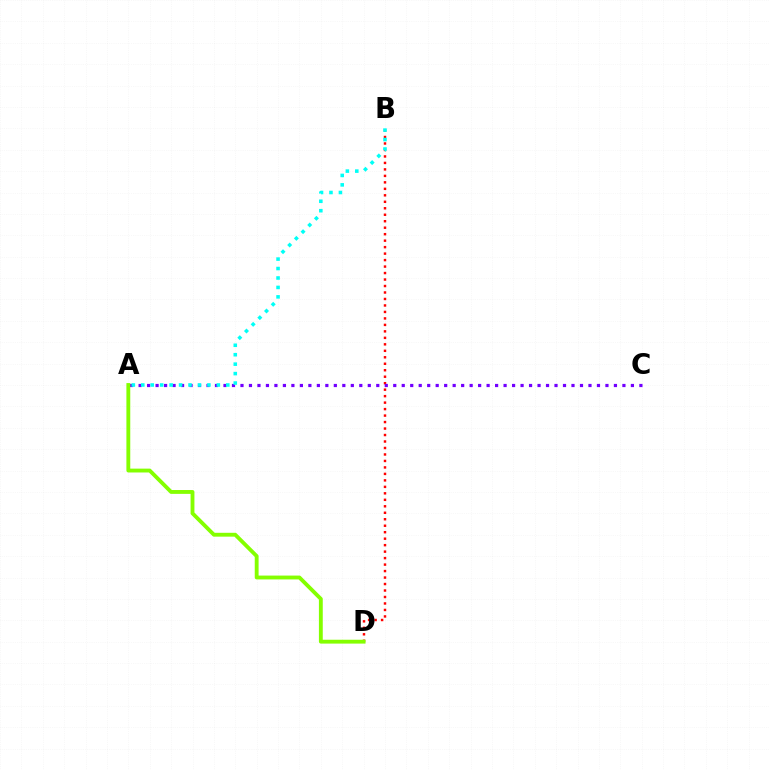{('B', 'D'): [{'color': '#ff0000', 'line_style': 'dotted', 'thickness': 1.76}], ('A', 'C'): [{'color': '#7200ff', 'line_style': 'dotted', 'thickness': 2.31}], ('A', 'D'): [{'color': '#84ff00', 'line_style': 'solid', 'thickness': 2.77}], ('A', 'B'): [{'color': '#00fff6', 'line_style': 'dotted', 'thickness': 2.57}]}